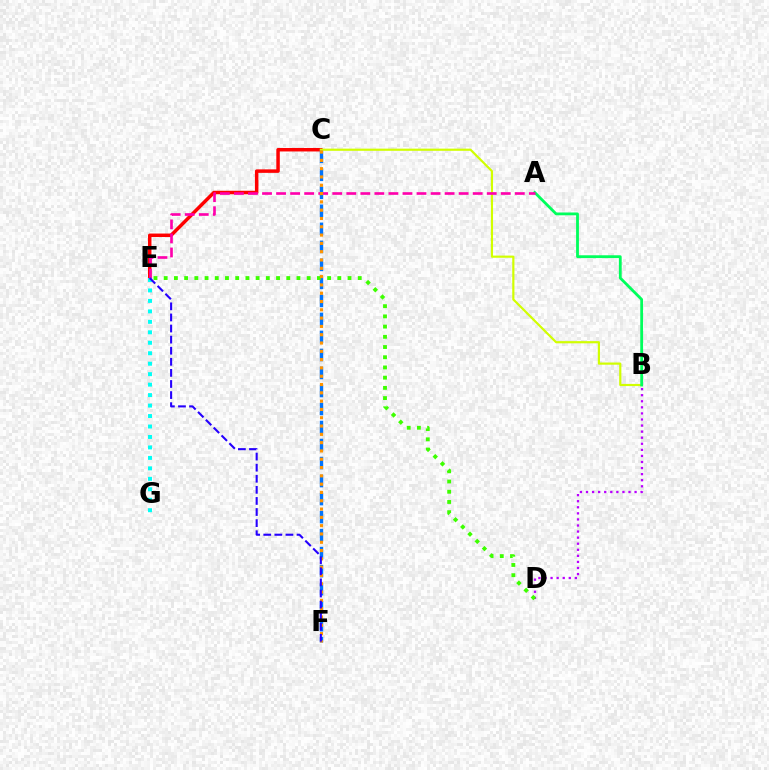{('C', 'E'): [{'color': '#ff0000', 'line_style': 'solid', 'thickness': 2.51}], ('E', 'G'): [{'color': '#00fff6', 'line_style': 'dotted', 'thickness': 2.84}], ('B', 'D'): [{'color': '#b900ff', 'line_style': 'dotted', 'thickness': 1.65}], ('C', 'F'): [{'color': '#0074ff', 'line_style': 'dashed', 'thickness': 2.45}, {'color': '#ff9400', 'line_style': 'dotted', 'thickness': 2.26}], ('D', 'E'): [{'color': '#3dff00', 'line_style': 'dotted', 'thickness': 2.77}], ('B', 'C'): [{'color': '#d1ff00', 'line_style': 'solid', 'thickness': 1.57}], ('A', 'B'): [{'color': '#00ff5c', 'line_style': 'solid', 'thickness': 2.02}], ('A', 'E'): [{'color': '#ff00ac', 'line_style': 'dashed', 'thickness': 1.91}], ('E', 'F'): [{'color': '#2500ff', 'line_style': 'dashed', 'thickness': 1.51}]}